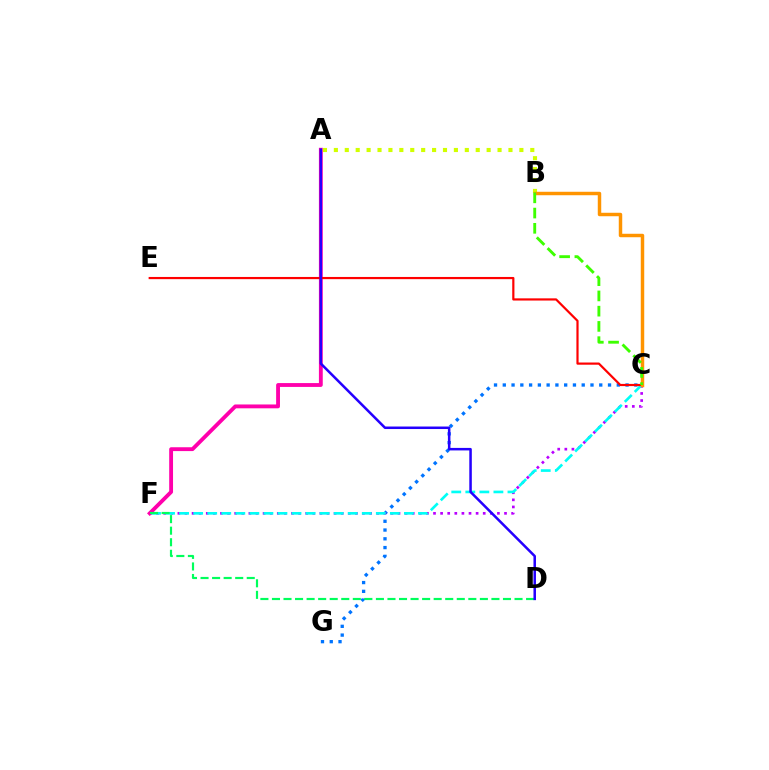{('C', 'G'): [{'color': '#0074ff', 'line_style': 'dotted', 'thickness': 2.38}], ('C', 'F'): [{'color': '#b900ff', 'line_style': 'dotted', 'thickness': 1.93}, {'color': '#00fff6', 'line_style': 'dashed', 'thickness': 1.91}], ('A', 'F'): [{'color': '#ff00ac', 'line_style': 'solid', 'thickness': 2.77}], ('C', 'E'): [{'color': '#ff0000', 'line_style': 'solid', 'thickness': 1.58}], ('A', 'B'): [{'color': '#d1ff00', 'line_style': 'dotted', 'thickness': 2.96}], ('B', 'C'): [{'color': '#ff9400', 'line_style': 'solid', 'thickness': 2.49}, {'color': '#3dff00', 'line_style': 'dashed', 'thickness': 2.07}], ('D', 'F'): [{'color': '#00ff5c', 'line_style': 'dashed', 'thickness': 1.57}], ('A', 'D'): [{'color': '#2500ff', 'line_style': 'solid', 'thickness': 1.81}]}